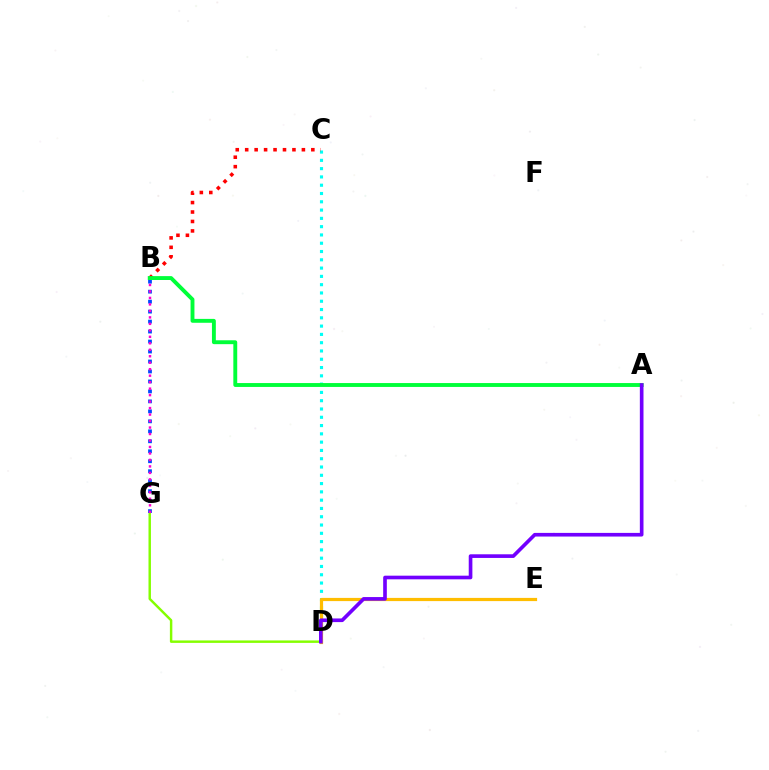{('D', 'G'): [{'color': '#84ff00', 'line_style': 'solid', 'thickness': 1.76}], ('C', 'D'): [{'color': '#00fff6', 'line_style': 'dotted', 'thickness': 2.25}], ('B', 'C'): [{'color': '#ff0000', 'line_style': 'dotted', 'thickness': 2.57}], ('D', 'E'): [{'color': '#ffbd00', 'line_style': 'solid', 'thickness': 2.31}], ('B', 'G'): [{'color': '#004bff', 'line_style': 'dotted', 'thickness': 2.71}, {'color': '#ff00cf', 'line_style': 'dotted', 'thickness': 1.76}], ('A', 'B'): [{'color': '#00ff39', 'line_style': 'solid', 'thickness': 2.8}], ('A', 'D'): [{'color': '#7200ff', 'line_style': 'solid', 'thickness': 2.63}]}